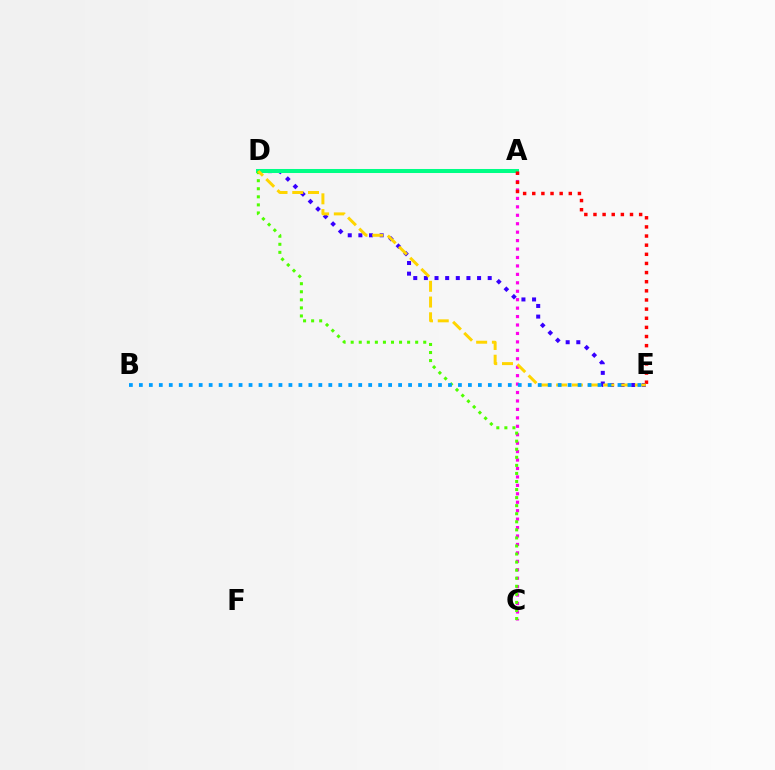{('A', 'C'): [{'color': '#ff00ed', 'line_style': 'dotted', 'thickness': 2.29}], ('D', 'E'): [{'color': '#3700ff', 'line_style': 'dotted', 'thickness': 2.89}, {'color': '#ffd500', 'line_style': 'dashed', 'thickness': 2.14}], ('A', 'D'): [{'color': '#00ff86', 'line_style': 'solid', 'thickness': 2.9}], ('C', 'D'): [{'color': '#4fff00', 'line_style': 'dotted', 'thickness': 2.19}], ('A', 'E'): [{'color': '#ff0000', 'line_style': 'dotted', 'thickness': 2.48}], ('B', 'E'): [{'color': '#009eff', 'line_style': 'dotted', 'thickness': 2.71}]}